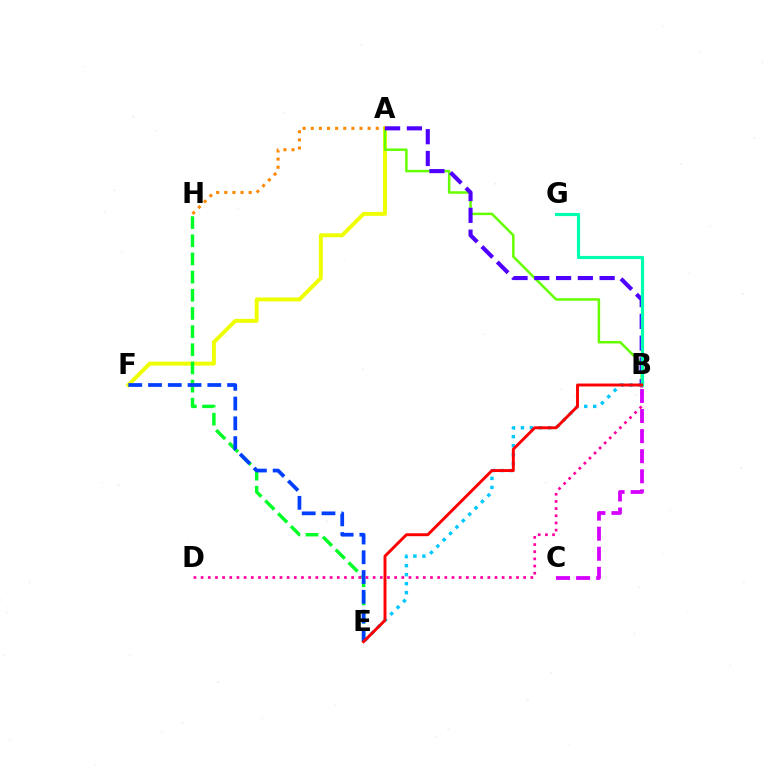{('B', 'E'): [{'color': '#00c7ff', 'line_style': 'dotted', 'thickness': 2.45}, {'color': '#ff0000', 'line_style': 'solid', 'thickness': 2.1}], ('A', 'F'): [{'color': '#eeff00', 'line_style': 'solid', 'thickness': 2.82}], ('A', 'B'): [{'color': '#66ff00', 'line_style': 'solid', 'thickness': 1.81}, {'color': '#4f00ff', 'line_style': 'dashed', 'thickness': 2.96}], ('E', 'H'): [{'color': '#00ff27', 'line_style': 'dashed', 'thickness': 2.47}], ('A', 'H'): [{'color': '#ff8800', 'line_style': 'dotted', 'thickness': 2.21}], ('E', 'F'): [{'color': '#003fff', 'line_style': 'dashed', 'thickness': 2.69}], ('B', 'D'): [{'color': '#ff00a0', 'line_style': 'dotted', 'thickness': 1.95}], ('B', 'G'): [{'color': '#00ffaf', 'line_style': 'solid', 'thickness': 2.28}], ('B', 'C'): [{'color': '#d600ff', 'line_style': 'dashed', 'thickness': 2.73}]}